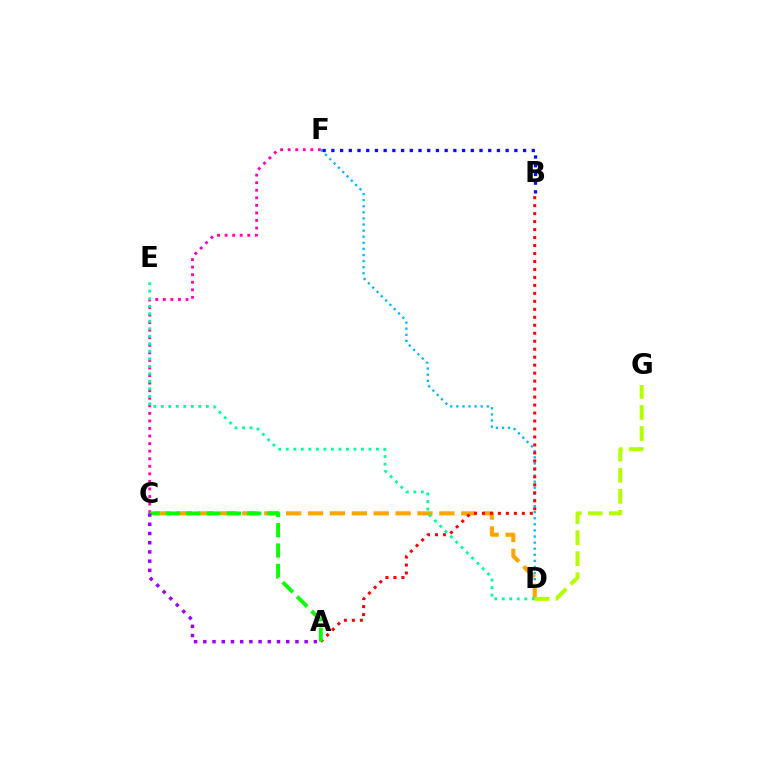{('C', 'F'): [{'color': '#ff00bd', 'line_style': 'dotted', 'thickness': 2.05}], ('D', 'F'): [{'color': '#00b5ff', 'line_style': 'dotted', 'thickness': 1.66}], ('C', 'D'): [{'color': '#ffa500', 'line_style': 'dashed', 'thickness': 2.97}], ('B', 'F'): [{'color': '#0010ff', 'line_style': 'dotted', 'thickness': 2.37}], ('A', 'B'): [{'color': '#ff0000', 'line_style': 'dotted', 'thickness': 2.17}], ('D', 'E'): [{'color': '#00ff9d', 'line_style': 'dotted', 'thickness': 2.04}], ('A', 'C'): [{'color': '#08ff00', 'line_style': 'dashed', 'thickness': 2.76}, {'color': '#9b00ff', 'line_style': 'dotted', 'thickness': 2.5}], ('D', 'G'): [{'color': '#b3ff00', 'line_style': 'dashed', 'thickness': 2.86}]}